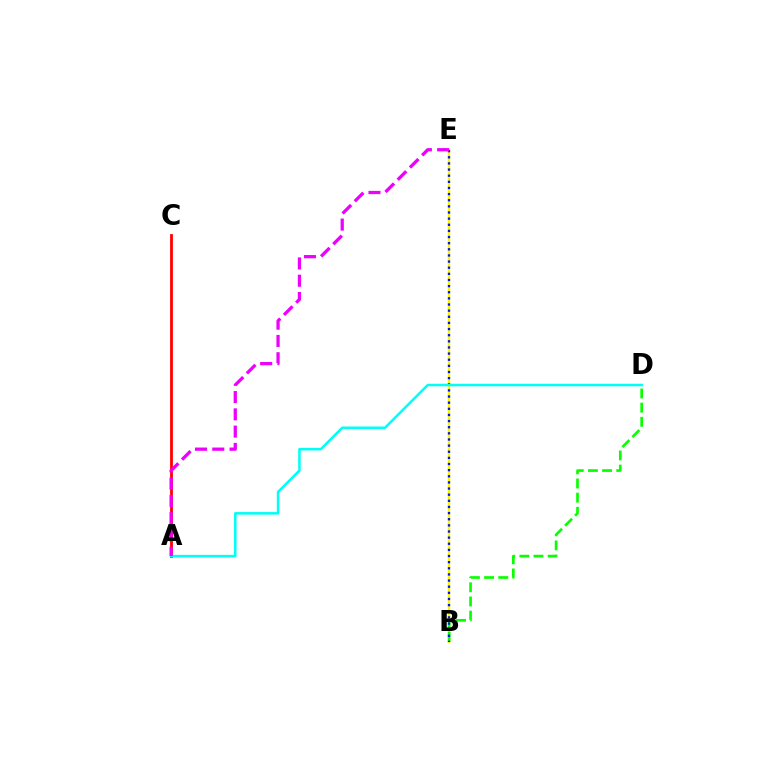{('B', 'E'): [{'color': '#fcf500', 'line_style': 'solid', 'thickness': 1.73}, {'color': '#0010ff', 'line_style': 'dotted', 'thickness': 1.67}], ('B', 'D'): [{'color': '#08ff00', 'line_style': 'dashed', 'thickness': 1.92}], ('A', 'C'): [{'color': '#ff0000', 'line_style': 'solid', 'thickness': 2.01}], ('A', 'D'): [{'color': '#00fff6', 'line_style': 'solid', 'thickness': 1.83}], ('A', 'E'): [{'color': '#ee00ff', 'line_style': 'dashed', 'thickness': 2.35}]}